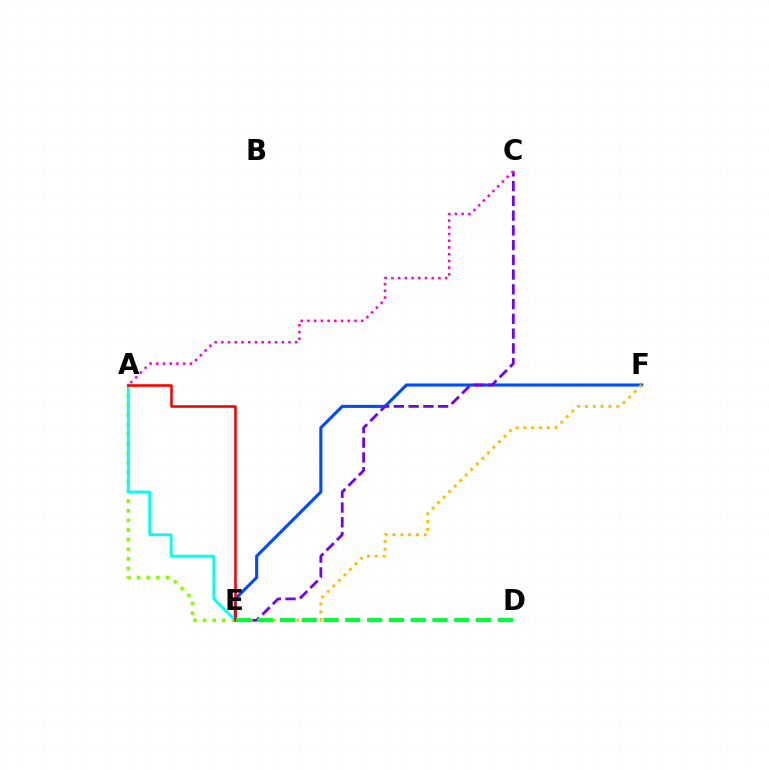{('E', 'F'): [{'color': '#004bff', 'line_style': 'solid', 'thickness': 2.22}, {'color': '#ffbd00', 'line_style': 'dotted', 'thickness': 2.13}], ('A', 'E'): [{'color': '#84ff00', 'line_style': 'dotted', 'thickness': 2.61}, {'color': '#00fff6', 'line_style': 'solid', 'thickness': 2.08}, {'color': '#ff0000', 'line_style': 'solid', 'thickness': 1.87}], ('C', 'E'): [{'color': '#7200ff', 'line_style': 'dashed', 'thickness': 2.0}], ('A', 'C'): [{'color': '#ff00cf', 'line_style': 'dotted', 'thickness': 1.83}], ('D', 'E'): [{'color': '#00ff39', 'line_style': 'dashed', 'thickness': 2.96}]}